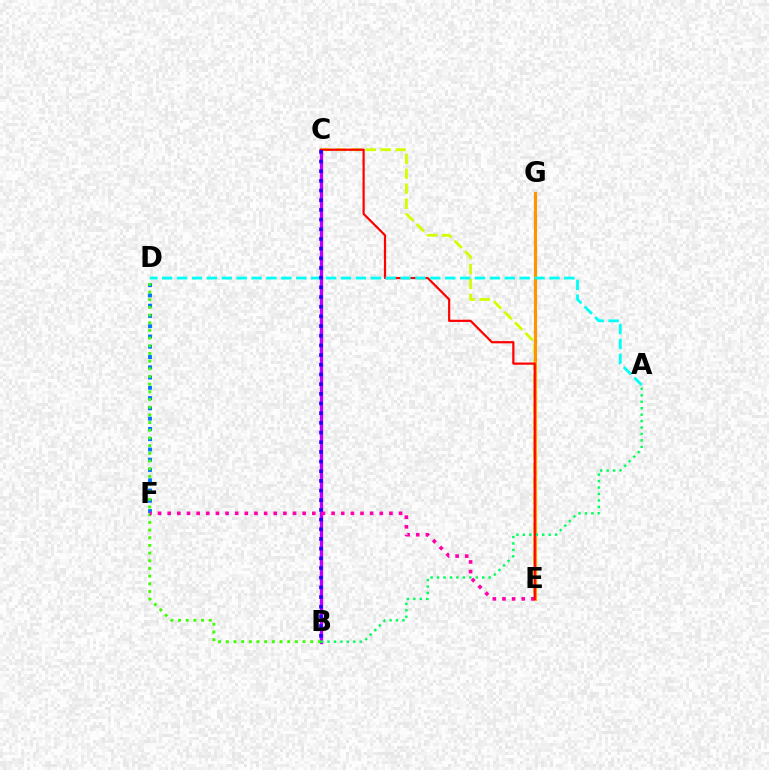{('D', 'F'): [{'color': '#0074ff', 'line_style': 'dotted', 'thickness': 2.79}], ('B', 'C'): [{'color': '#b900ff', 'line_style': 'solid', 'thickness': 2.4}, {'color': '#2500ff', 'line_style': 'dotted', 'thickness': 2.63}], ('C', 'E'): [{'color': '#d1ff00', 'line_style': 'dashed', 'thickness': 2.03}, {'color': '#ff0000', 'line_style': 'solid', 'thickness': 1.59}], ('E', 'G'): [{'color': '#ff9400', 'line_style': 'solid', 'thickness': 2.27}], ('B', 'D'): [{'color': '#3dff00', 'line_style': 'dotted', 'thickness': 2.09}], ('E', 'F'): [{'color': '#ff00ac', 'line_style': 'dotted', 'thickness': 2.62}], ('A', 'B'): [{'color': '#00ff5c', 'line_style': 'dotted', 'thickness': 1.75}], ('A', 'D'): [{'color': '#00fff6', 'line_style': 'dashed', 'thickness': 2.02}]}